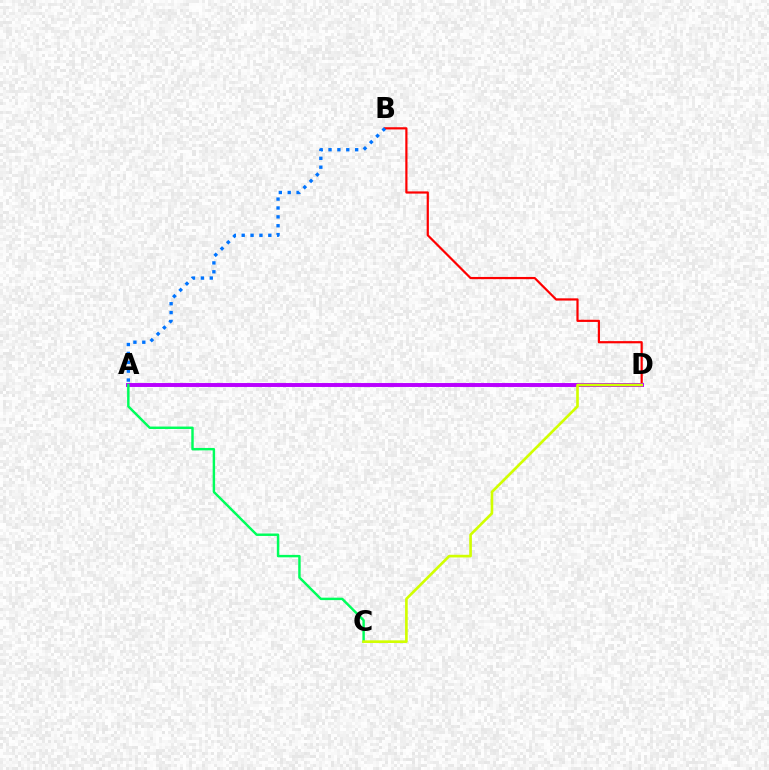{('B', 'D'): [{'color': '#ff0000', 'line_style': 'solid', 'thickness': 1.58}], ('A', 'B'): [{'color': '#0074ff', 'line_style': 'dotted', 'thickness': 2.41}], ('A', 'D'): [{'color': '#b900ff', 'line_style': 'solid', 'thickness': 2.82}], ('A', 'C'): [{'color': '#00ff5c', 'line_style': 'solid', 'thickness': 1.76}], ('C', 'D'): [{'color': '#d1ff00', 'line_style': 'solid', 'thickness': 1.9}]}